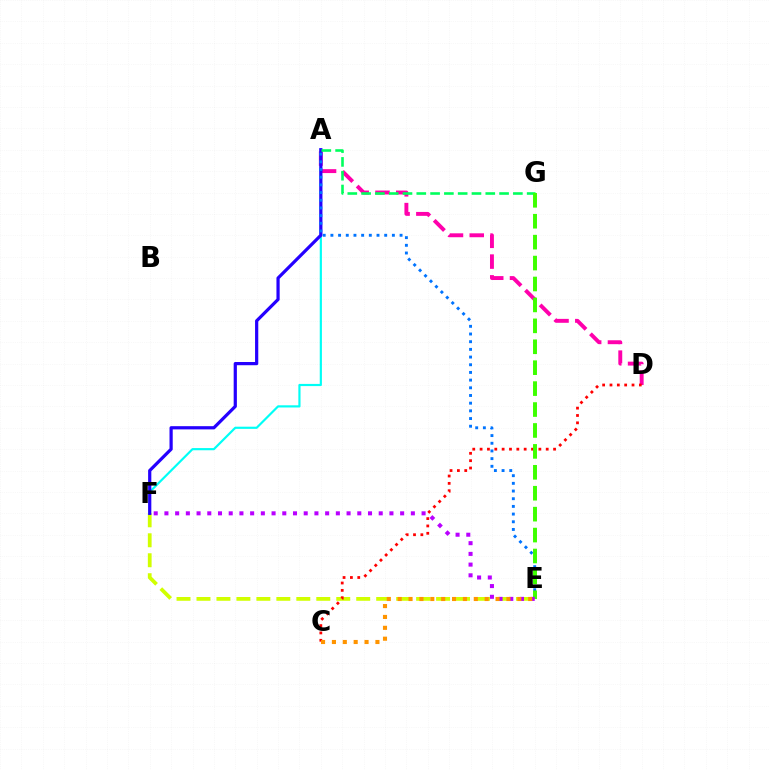{('E', 'F'): [{'color': '#d1ff00', 'line_style': 'dashed', 'thickness': 2.71}, {'color': '#b900ff', 'line_style': 'dotted', 'thickness': 2.91}], ('A', 'D'): [{'color': '#ff00ac', 'line_style': 'dashed', 'thickness': 2.82}], ('C', 'D'): [{'color': '#ff0000', 'line_style': 'dotted', 'thickness': 2.0}], ('A', 'F'): [{'color': '#00fff6', 'line_style': 'solid', 'thickness': 1.57}, {'color': '#2500ff', 'line_style': 'solid', 'thickness': 2.31}], ('A', 'G'): [{'color': '#00ff5c', 'line_style': 'dashed', 'thickness': 1.87}], ('A', 'E'): [{'color': '#0074ff', 'line_style': 'dotted', 'thickness': 2.09}], ('E', 'G'): [{'color': '#3dff00', 'line_style': 'dashed', 'thickness': 2.84}], ('C', 'E'): [{'color': '#ff9400', 'line_style': 'dotted', 'thickness': 2.95}]}